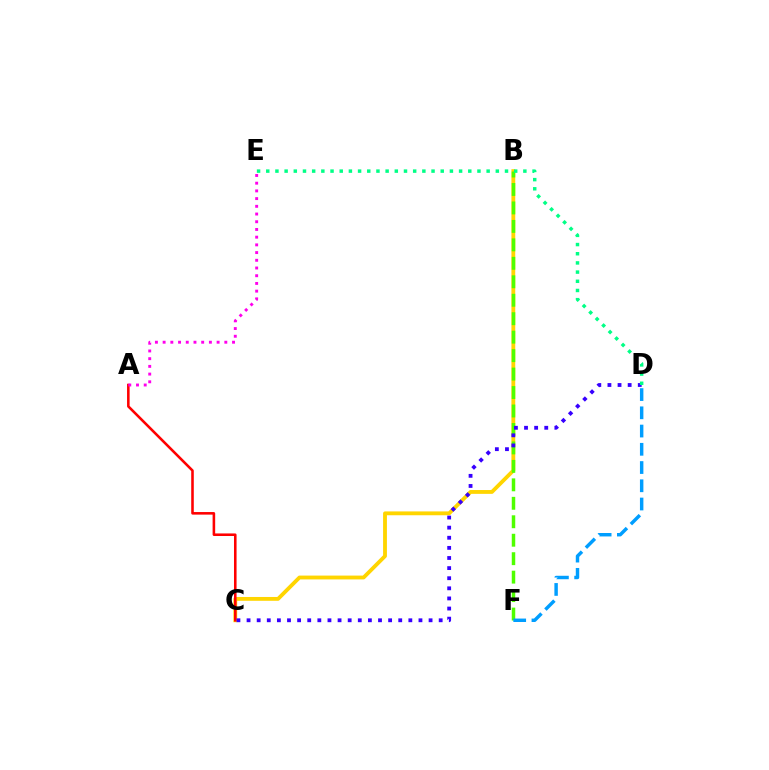{('B', 'C'): [{'color': '#ffd500', 'line_style': 'solid', 'thickness': 2.76}], ('B', 'F'): [{'color': '#4fff00', 'line_style': 'dashed', 'thickness': 2.51}], ('A', 'C'): [{'color': '#ff0000', 'line_style': 'solid', 'thickness': 1.85}], ('C', 'D'): [{'color': '#3700ff', 'line_style': 'dotted', 'thickness': 2.75}], ('D', 'F'): [{'color': '#009eff', 'line_style': 'dashed', 'thickness': 2.48}], ('A', 'E'): [{'color': '#ff00ed', 'line_style': 'dotted', 'thickness': 2.1}], ('D', 'E'): [{'color': '#00ff86', 'line_style': 'dotted', 'thickness': 2.49}]}